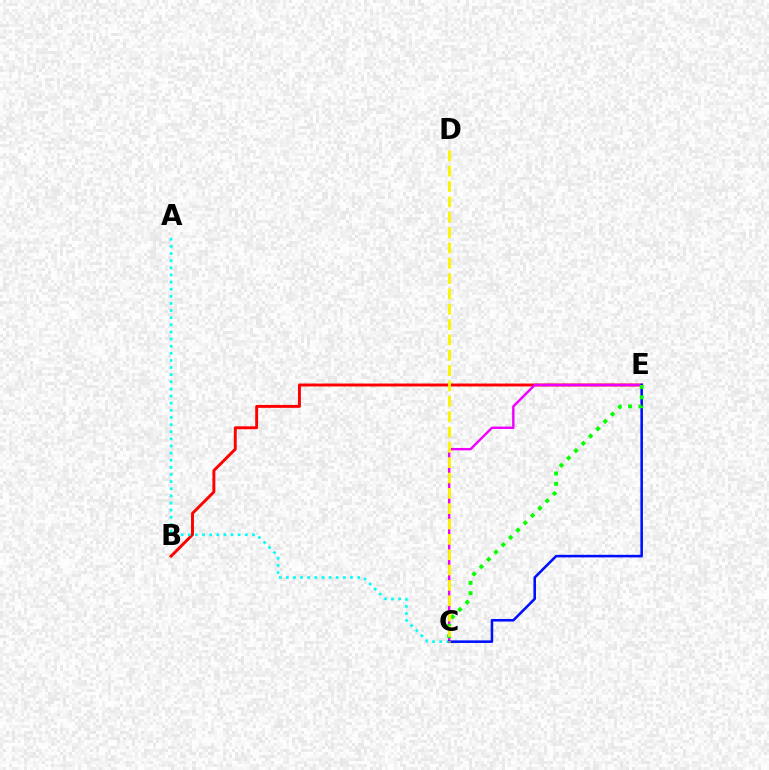{('B', 'E'): [{'color': '#ff0000', 'line_style': 'solid', 'thickness': 2.1}], ('A', 'C'): [{'color': '#00fff6', 'line_style': 'dotted', 'thickness': 1.94}], ('C', 'E'): [{'color': '#ee00ff', 'line_style': 'solid', 'thickness': 1.73}, {'color': '#0010ff', 'line_style': 'solid', 'thickness': 1.85}, {'color': '#08ff00', 'line_style': 'dotted', 'thickness': 2.81}], ('C', 'D'): [{'color': '#fcf500', 'line_style': 'dashed', 'thickness': 2.08}]}